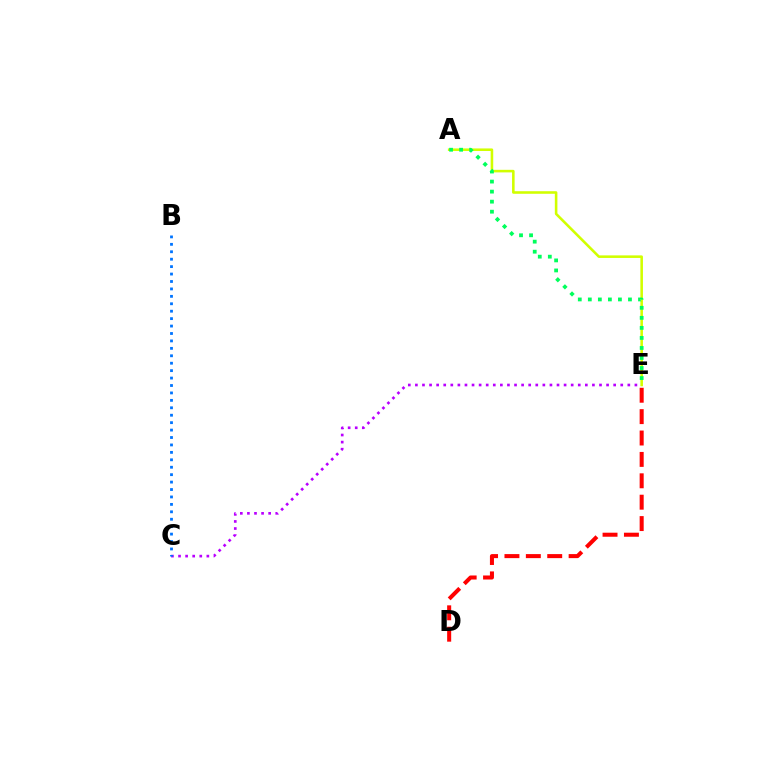{('C', 'E'): [{'color': '#b900ff', 'line_style': 'dotted', 'thickness': 1.92}], ('A', 'E'): [{'color': '#d1ff00', 'line_style': 'solid', 'thickness': 1.85}, {'color': '#00ff5c', 'line_style': 'dotted', 'thickness': 2.73}], ('B', 'C'): [{'color': '#0074ff', 'line_style': 'dotted', 'thickness': 2.02}], ('D', 'E'): [{'color': '#ff0000', 'line_style': 'dashed', 'thickness': 2.91}]}